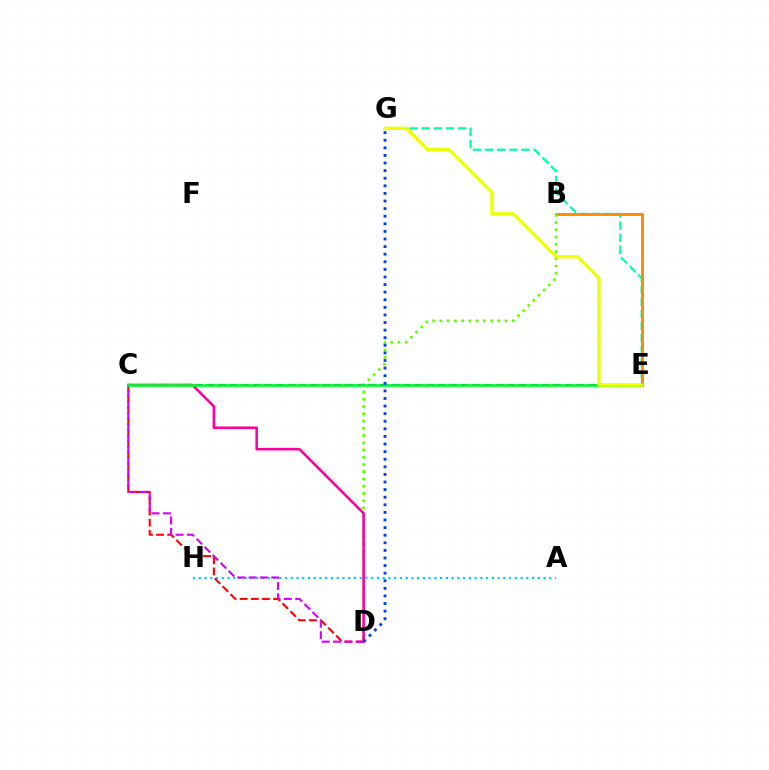{('A', 'H'): [{'color': '#00c7ff', 'line_style': 'dotted', 'thickness': 1.56}], ('E', 'G'): [{'color': '#00ffaf', 'line_style': 'dashed', 'thickness': 1.65}, {'color': '#eeff00', 'line_style': 'solid', 'thickness': 2.39}], ('B', 'E'): [{'color': '#ff8800', 'line_style': 'solid', 'thickness': 2.06}], ('B', 'D'): [{'color': '#66ff00', 'line_style': 'dotted', 'thickness': 1.97}], ('C', 'D'): [{'color': '#ff0000', 'line_style': 'dashed', 'thickness': 1.52}, {'color': '#d600ff', 'line_style': 'dashed', 'thickness': 1.54}, {'color': '#ff00a0', 'line_style': 'solid', 'thickness': 1.87}], ('C', 'E'): [{'color': '#4f00ff', 'line_style': 'dashed', 'thickness': 1.57}, {'color': '#00ff27', 'line_style': 'solid', 'thickness': 1.94}], ('D', 'G'): [{'color': '#003fff', 'line_style': 'dotted', 'thickness': 2.06}]}